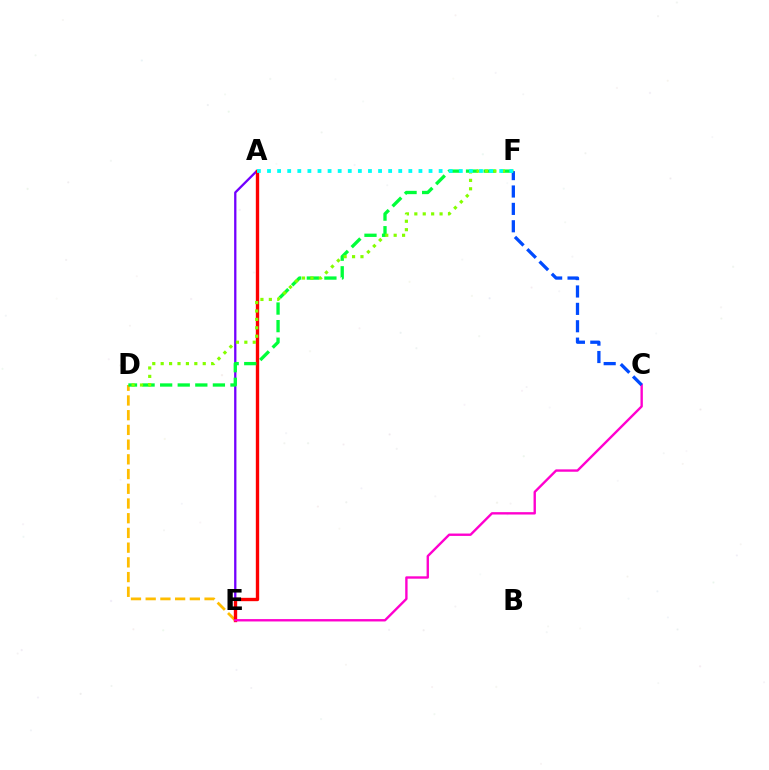{('A', 'E'): [{'color': '#7200ff', 'line_style': 'solid', 'thickness': 1.65}, {'color': '#ff0000', 'line_style': 'solid', 'thickness': 2.42}], ('D', 'E'): [{'color': '#ffbd00', 'line_style': 'dashed', 'thickness': 2.0}], ('D', 'F'): [{'color': '#00ff39', 'line_style': 'dashed', 'thickness': 2.39}, {'color': '#84ff00', 'line_style': 'dotted', 'thickness': 2.29}], ('C', 'E'): [{'color': '#ff00cf', 'line_style': 'solid', 'thickness': 1.71}], ('C', 'F'): [{'color': '#004bff', 'line_style': 'dashed', 'thickness': 2.36}], ('A', 'F'): [{'color': '#00fff6', 'line_style': 'dotted', 'thickness': 2.74}]}